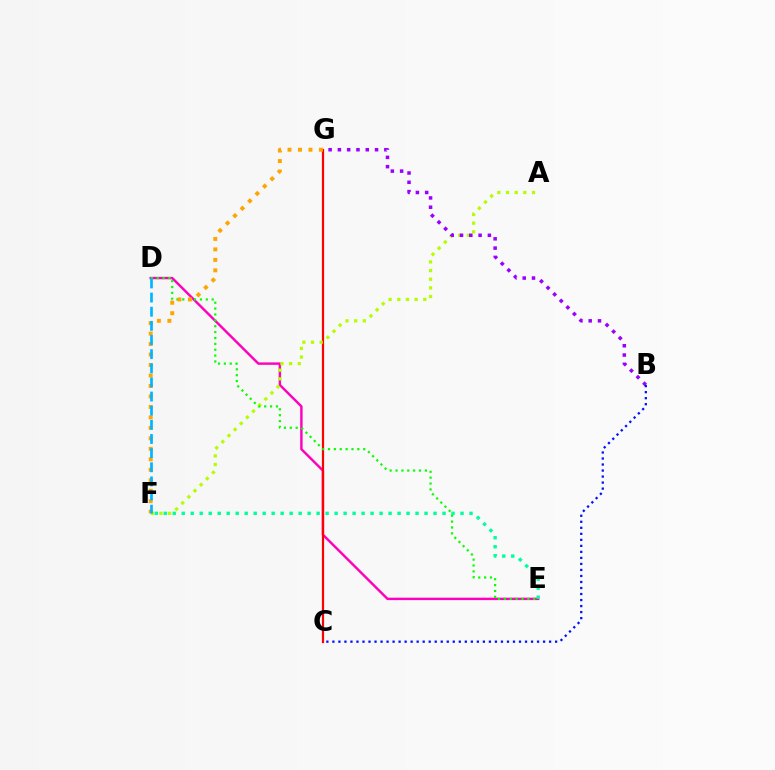{('D', 'E'): [{'color': '#ff00bd', 'line_style': 'solid', 'thickness': 1.75}, {'color': '#08ff00', 'line_style': 'dotted', 'thickness': 1.6}], ('C', 'G'): [{'color': '#ff0000', 'line_style': 'solid', 'thickness': 1.59}], ('A', 'F'): [{'color': '#b3ff00', 'line_style': 'dotted', 'thickness': 2.35}], ('B', 'G'): [{'color': '#9b00ff', 'line_style': 'dotted', 'thickness': 2.52}], ('F', 'G'): [{'color': '#ffa500', 'line_style': 'dotted', 'thickness': 2.85}], ('E', 'F'): [{'color': '#00ff9d', 'line_style': 'dotted', 'thickness': 2.44}], ('D', 'F'): [{'color': '#00b5ff', 'line_style': 'dashed', 'thickness': 1.92}], ('B', 'C'): [{'color': '#0010ff', 'line_style': 'dotted', 'thickness': 1.64}]}